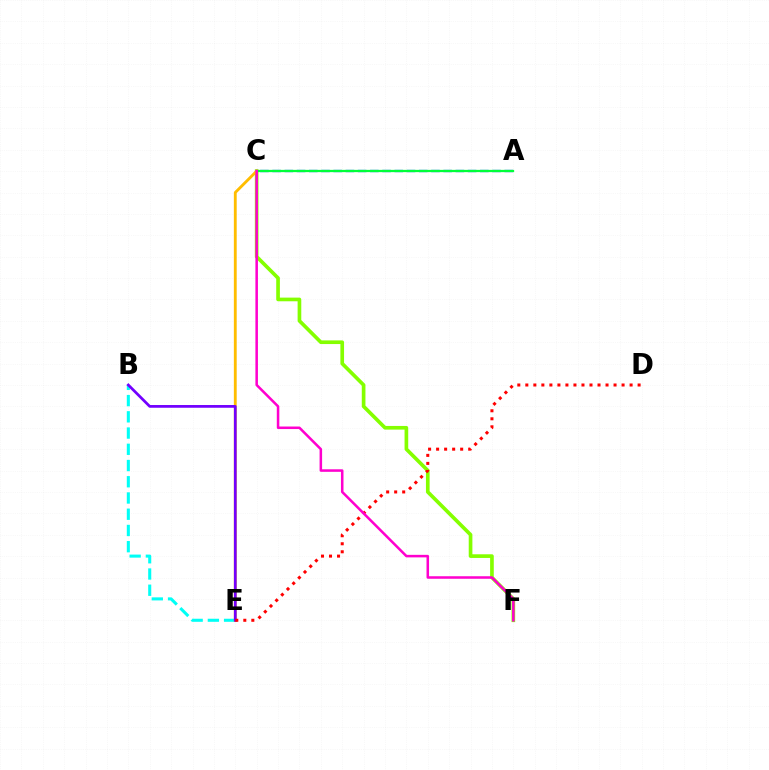{('B', 'E'): [{'color': '#00fff6', 'line_style': 'dashed', 'thickness': 2.21}, {'color': '#7200ff', 'line_style': 'solid', 'thickness': 1.97}], ('C', 'F'): [{'color': '#84ff00', 'line_style': 'solid', 'thickness': 2.64}, {'color': '#ff00cf', 'line_style': 'solid', 'thickness': 1.82}], ('C', 'E'): [{'color': '#ffbd00', 'line_style': 'solid', 'thickness': 2.05}], ('A', 'C'): [{'color': '#004bff', 'line_style': 'dashed', 'thickness': 1.66}, {'color': '#00ff39', 'line_style': 'solid', 'thickness': 1.63}], ('D', 'E'): [{'color': '#ff0000', 'line_style': 'dotted', 'thickness': 2.18}]}